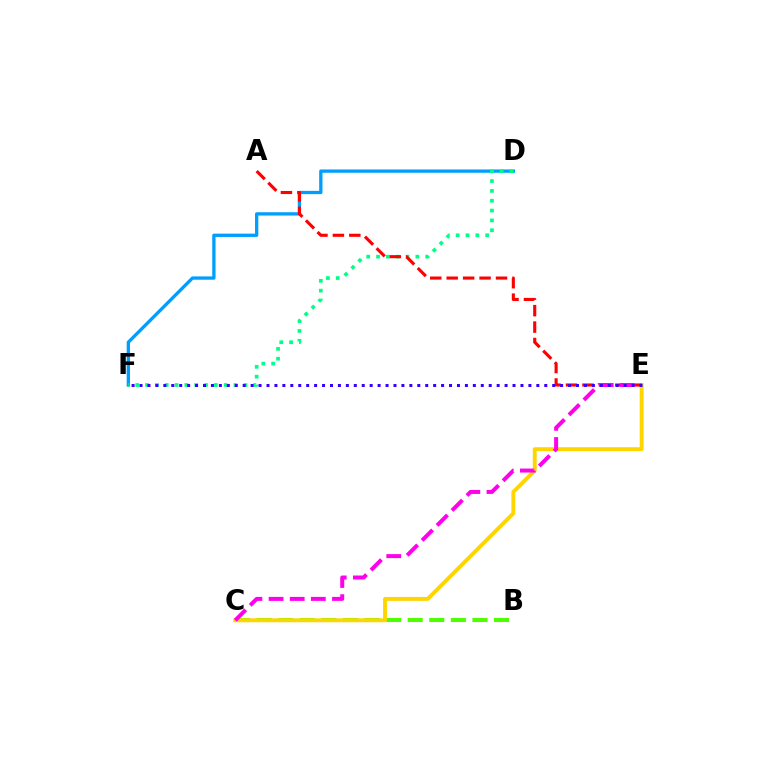{('B', 'C'): [{'color': '#4fff00', 'line_style': 'dashed', 'thickness': 2.93}], ('D', 'F'): [{'color': '#009eff', 'line_style': 'solid', 'thickness': 2.38}, {'color': '#00ff86', 'line_style': 'dotted', 'thickness': 2.67}], ('C', 'E'): [{'color': '#ffd500', 'line_style': 'solid', 'thickness': 2.81}, {'color': '#ff00ed', 'line_style': 'dashed', 'thickness': 2.87}], ('A', 'E'): [{'color': '#ff0000', 'line_style': 'dashed', 'thickness': 2.23}], ('E', 'F'): [{'color': '#3700ff', 'line_style': 'dotted', 'thickness': 2.16}]}